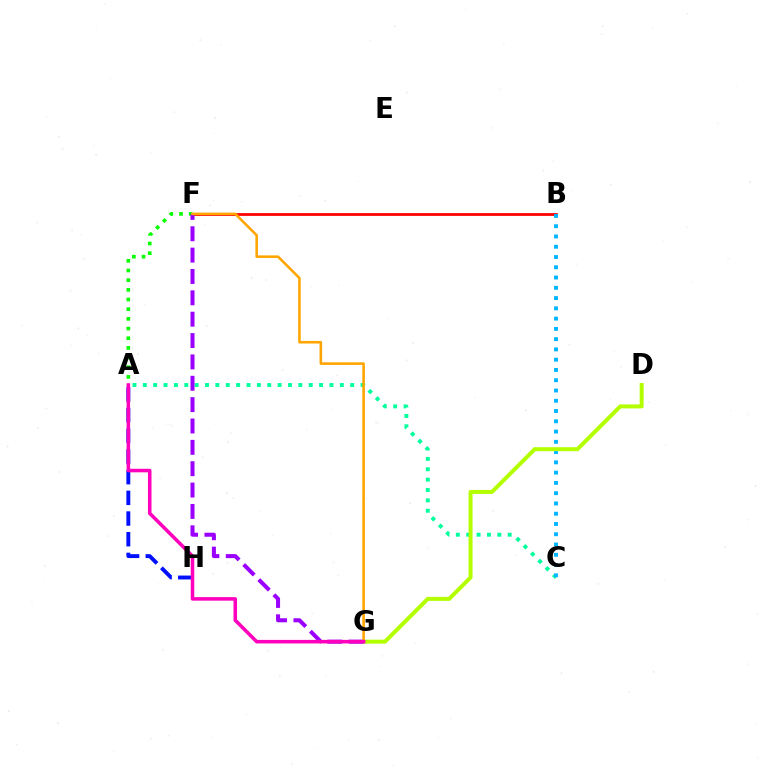{('B', 'F'): [{'color': '#ff0000', 'line_style': 'solid', 'thickness': 1.98}], ('A', 'C'): [{'color': '#00ff9d', 'line_style': 'dotted', 'thickness': 2.82}], ('B', 'C'): [{'color': '#00b5ff', 'line_style': 'dotted', 'thickness': 2.79}], ('D', 'G'): [{'color': '#b3ff00', 'line_style': 'solid', 'thickness': 2.87}], ('A', 'H'): [{'color': '#0010ff', 'line_style': 'dashed', 'thickness': 2.81}], ('A', 'F'): [{'color': '#08ff00', 'line_style': 'dotted', 'thickness': 2.63}], ('F', 'G'): [{'color': '#9b00ff', 'line_style': 'dashed', 'thickness': 2.9}, {'color': '#ffa500', 'line_style': 'solid', 'thickness': 1.85}], ('A', 'G'): [{'color': '#ff00bd', 'line_style': 'solid', 'thickness': 2.54}]}